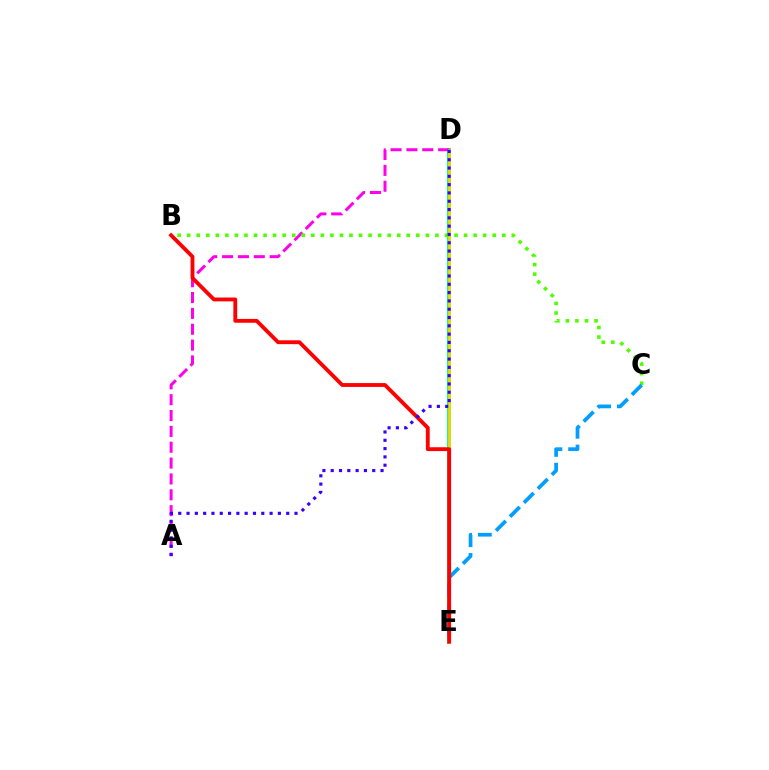{('D', 'E'): [{'color': '#00ff86', 'line_style': 'solid', 'thickness': 2.81}, {'color': '#ffd500', 'line_style': 'solid', 'thickness': 1.82}], ('A', 'D'): [{'color': '#ff00ed', 'line_style': 'dashed', 'thickness': 2.15}, {'color': '#3700ff', 'line_style': 'dotted', 'thickness': 2.26}], ('B', 'C'): [{'color': '#4fff00', 'line_style': 'dotted', 'thickness': 2.59}], ('C', 'E'): [{'color': '#009eff', 'line_style': 'dashed', 'thickness': 2.68}], ('B', 'E'): [{'color': '#ff0000', 'line_style': 'solid', 'thickness': 2.76}]}